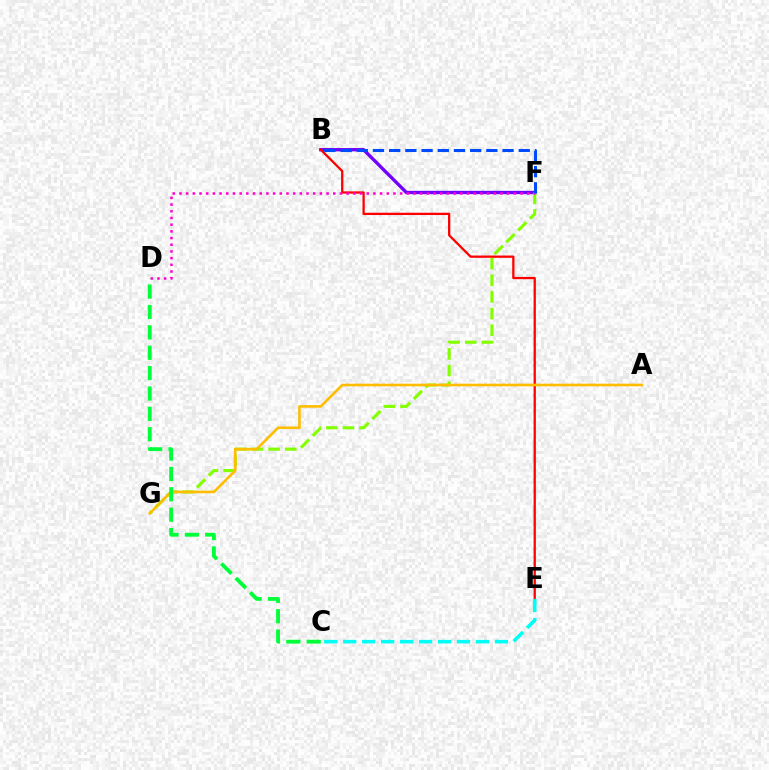{('B', 'F'): [{'color': '#7200ff', 'line_style': 'solid', 'thickness': 2.41}, {'color': '#004bff', 'line_style': 'dashed', 'thickness': 2.2}], ('F', 'G'): [{'color': '#84ff00', 'line_style': 'dashed', 'thickness': 2.26}], ('B', 'E'): [{'color': '#ff0000', 'line_style': 'solid', 'thickness': 1.64}], ('C', 'E'): [{'color': '#00fff6', 'line_style': 'dashed', 'thickness': 2.58}], ('D', 'F'): [{'color': '#ff00cf', 'line_style': 'dotted', 'thickness': 1.82}], ('A', 'G'): [{'color': '#ffbd00', 'line_style': 'solid', 'thickness': 1.87}], ('C', 'D'): [{'color': '#00ff39', 'line_style': 'dashed', 'thickness': 2.77}]}